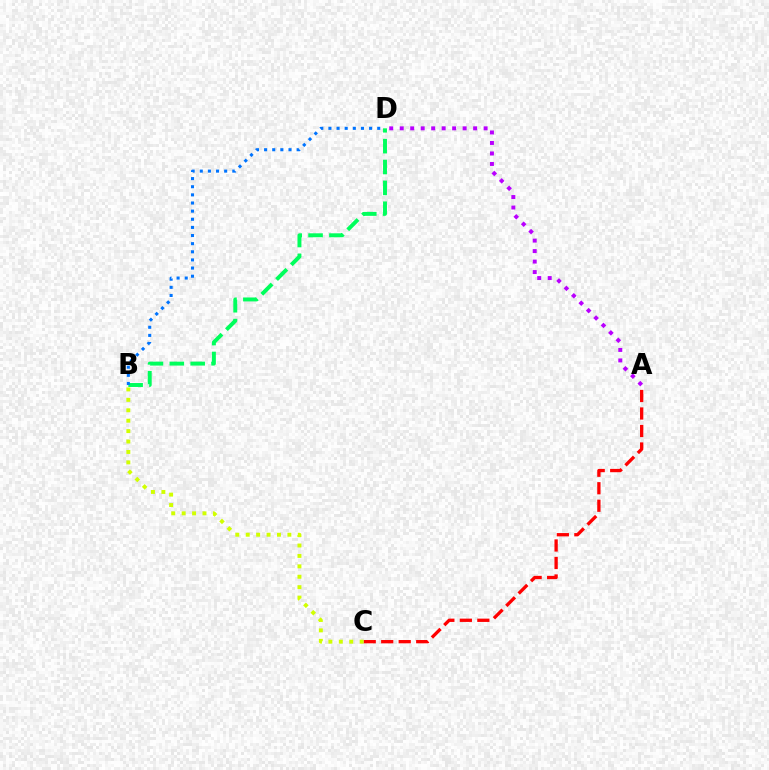{('B', 'D'): [{'color': '#00ff5c', 'line_style': 'dashed', 'thickness': 2.83}, {'color': '#0074ff', 'line_style': 'dotted', 'thickness': 2.21}], ('A', 'C'): [{'color': '#ff0000', 'line_style': 'dashed', 'thickness': 2.38}], ('A', 'D'): [{'color': '#b900ff', 'line_style': 'dotted', 'thickness': 2.85}], ('B', 'C'): [{'color': '#d1ff00', 'line_style': 'dotted', 'thickness': 2.83}]}